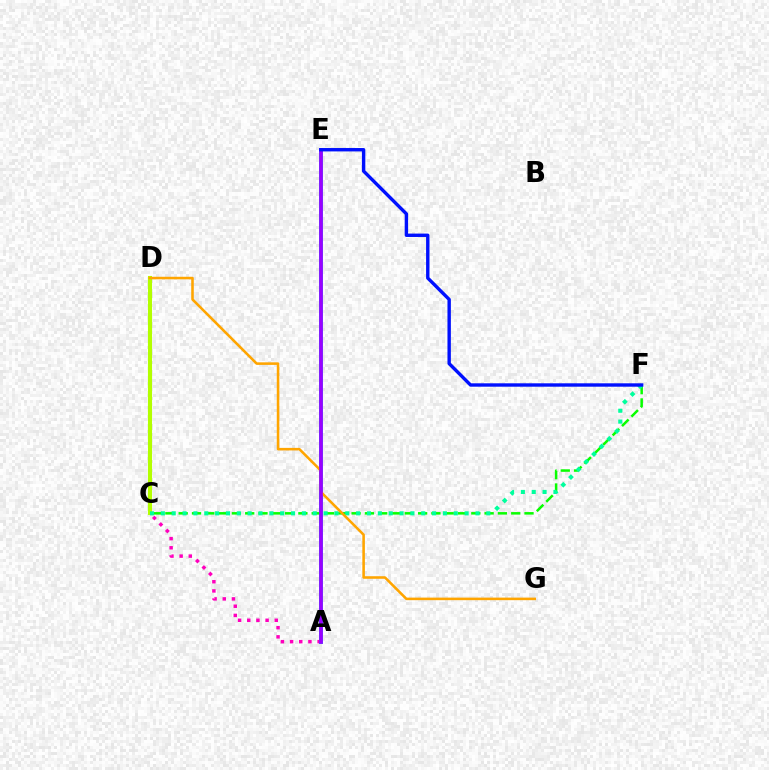{('A', 'C'): [{'color': '#ff00bd', 'line_style': 'dotted', 'thickness': 2.49}], ('A', 'E'): [{'color': '#ff0000', 'line_style': 'dashed', 'thickness': 1.68}, {'color': '#00b5ff', 'line_style': 'solid', 'thickness': 2.82}, {'color': '#9b00ff', 'line_style': 'solid', 'thickness': 2.63}], ('C', 'F'): [{'color': '#08ff00', 'line_style': 'dashed', 'thickness': 1.81}, {'color': '#00ff9d', 'line_style': 'dotted', 'thickness': 2.95}], ('C', 'D'): [{'color': '#b3ff00', 'line_style': 'solid', 'thickness': 2.95}], ('D', 'G'): [{'color': '#ffa500', 'line_style': 'solid', 'thickness': 1.85}], ('E', 'F'): [{'color': '#0010ff', 'line_style': 'solid', 'thickness': 2.44}]}